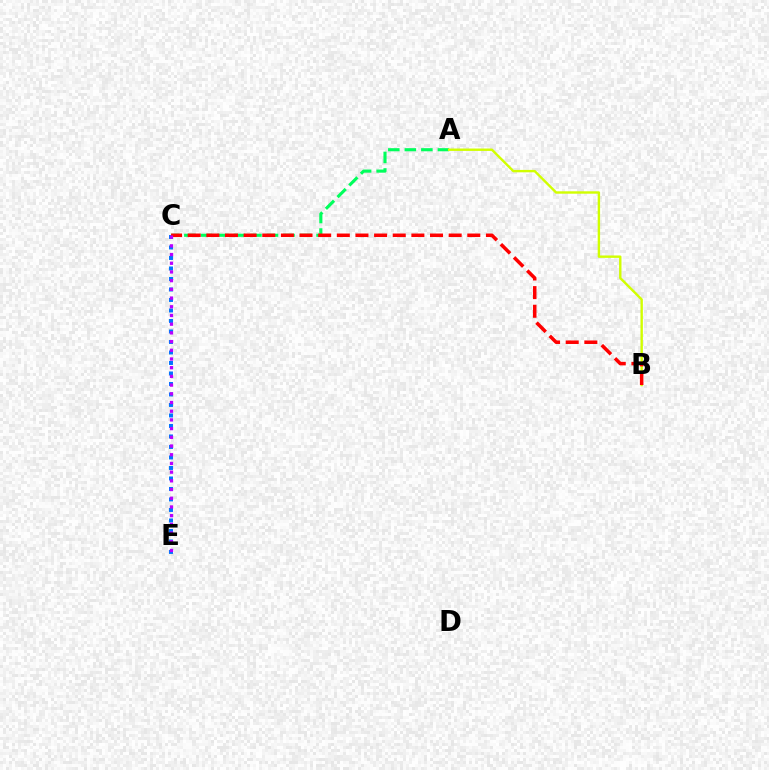{('A', 'C'): [{'color': '#00ff5c', 'line_style': 'dashed', 'thickness': 2.25}], ('C', 'E'): [{'color': '#0074ff', 'line_style': 'dotted', 'thickness': 2.85}, {'color': '#b900ff', 'line_style': 'dotted', 'thickness': 2.36}], ('A', 'B'): [{'color': '#d1ff00', 'line_style': 'solid', 'thickness': 1.73}], ('B', 'C'): [{'color': '#ff0000', 'line_style': 'dashed', 'thickness': 2.53}]}